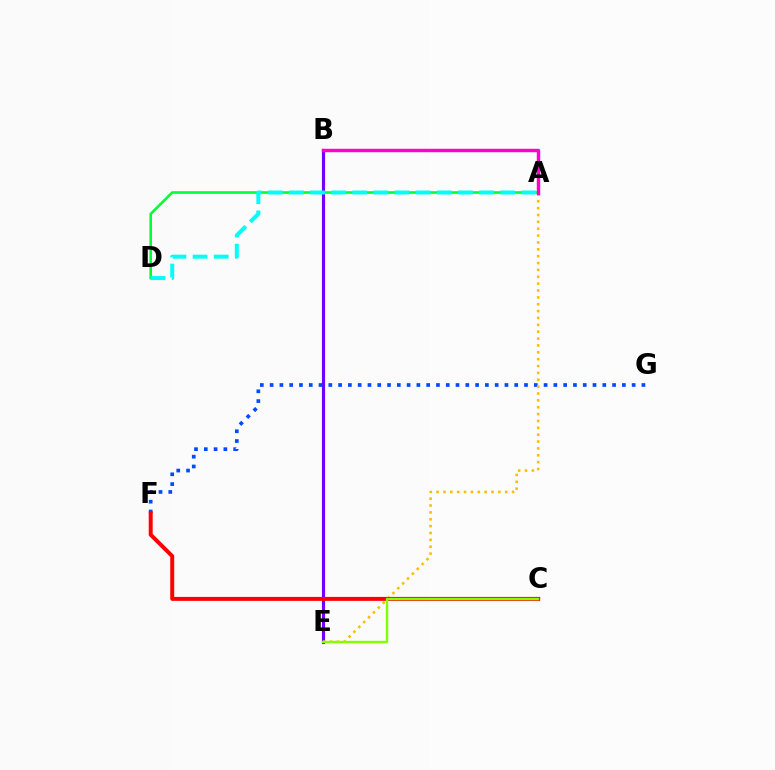{('B', 'E'): [{'color': '#7200ff', 'line_style': 'solid', 'thickness': 2.26}], ('F', 'G'): [{'color': '#004bff', 'line_style': 'dotted', 'thickness': 2.66}], ('A', 'E'): [{'color': '#ffbd00', 'line_style': 'dotted', 'thickness': 1.87}], ('C', 'F'): [{'color': '#ff0000', 'line_style': 'solid', 'thickness': 2.85}], ('A', 'D'): [{'color': '#00ff39', 'line_style': 'solid', 'thickness': 1.88}, {'color': '#00fff6', 'line_style': 'dashed', 'thickness': 2.87}], ('C', 'E'): [{'color': '#84ff00', 'line_style': 'solid', 'thickness': 1.73}], ('A', 'B'): [{'color': '#ff00cf', 'line_style': 'solid', 'thickness': 2.47}]}